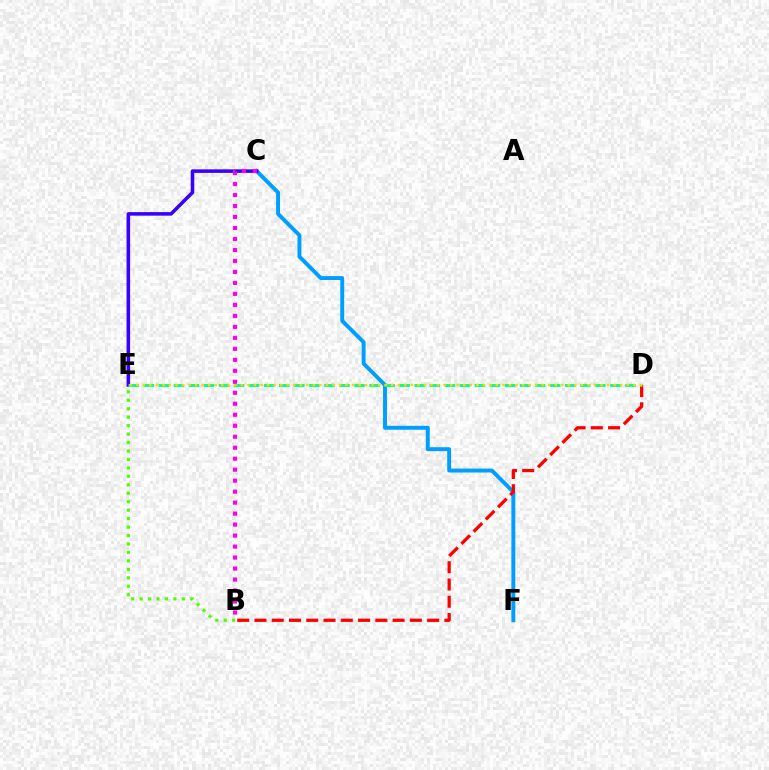{('B', 'E'): [{'color': '#4fff00', 'line_style': 'dotted', 'thickness': 2.3}], ('C', 'F'): [{'color': '#009eff', 'line_style': 'solid', 'thickness': 2.82}], ('B', 'D'): [{'color': '#ff0000', 'line_style': 'dashed', 'thickness': 2.35}], ('C', 'E'): [{'color': '#3700ff', 'line_style': 'solid', 'thickness': 2.56}], ('D', 'E'): [{'color': '#00ff86', 'line_style': 'dashed', 'thickness': 2.04}, {'color': '#ffd500', 'line_style': 'dotted', 'thickness': 1.78}], ('B', 'C'): [{'color': '#ff00ed', 'line_style': 'dotted', 'thickness': 2.98}]}